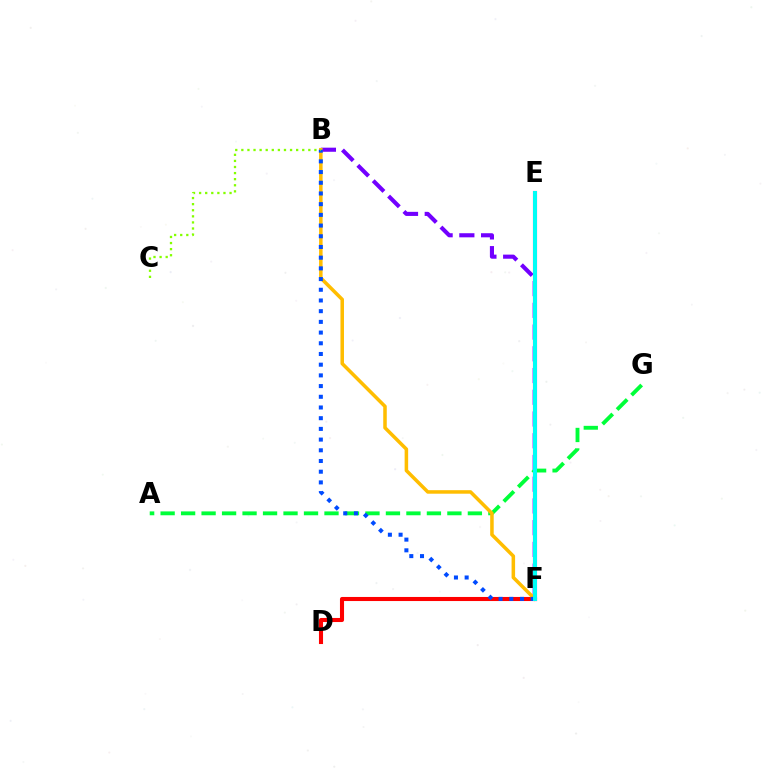{('E', 'F'): [{'color': '#ff00cf', 'line_style': 'solid', 'thickness': 2.97}, {'color': '#00fff6', 'line_style': 'solid', 'thickness': 2.86}], ('D', 'F'): [{'color': '#ff0000', 'line_style': 'solid', 'thickness': 2.93}], ('B', 'F'): [{'color': '#7200ff', 'line_style': 'dashed', 'thickness': 2.95}, {'color': '#ffbd00', 'line_style': 'solid', 'thickness': 2.54}, {'color': '#004bff', 'line_style': 'dotted', 'thickness': 2.91}], ('A', 'G'): [{'color': '#00ff39', 'line_style': 'dashed', 'thickness': 2.78}], ('B', 'C'): [{'color': '#84ff00', 'line_style': 'dotted', 'thickness': 1.65}]}